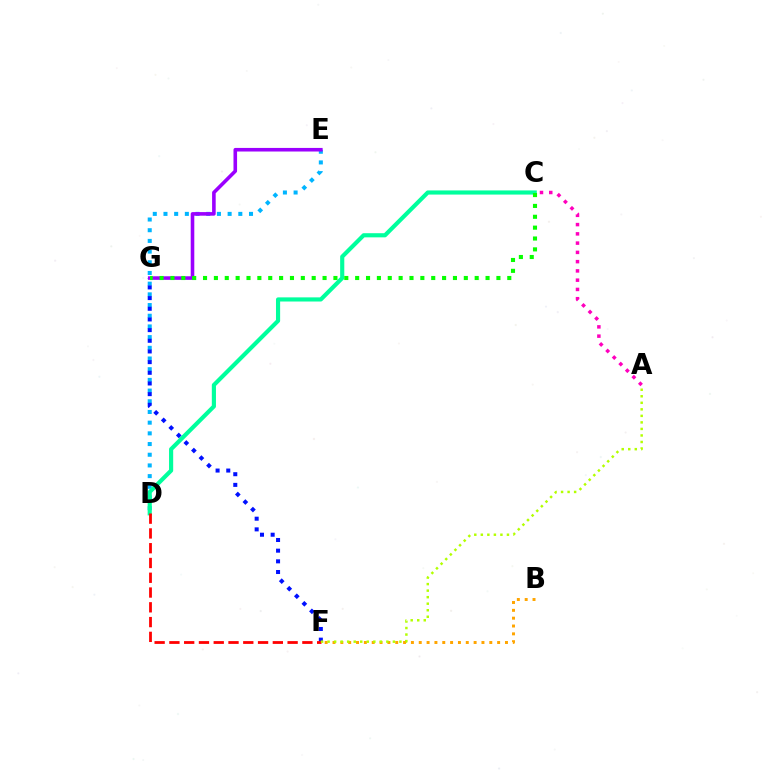{('B', 'F'): [{'color': '#ffa500', 'line_style': 'dotted', 'thickness': 2.13}], ('D', 'E'): [{'color': '#00b5ff', 'line_style': 'dotted', 'thickness': 2.9}], ('F', 'G'): [{'color': '#0010ff', 'line_style': 'dotted', 'thickness': 2.9}], ('C', 'D'): [{'color': '#00ff9d', 'line_style': 'solid', 'thickness': 2.98}], ('E', 'G'): [{'color': '#9b00ff', 'line_style': 'solid', 'thickness': 2.58}], ('C', 'G'): [{'color': '#08ff00', 'line_style': 'dotted', 'thickness': 2.95}], ('A', 'C'): [{'color': '#ff00bd', 'line_style': 'dotted', 'thickness': 2.52}], ('D', 'F'): [{'color': '#ff0000', 'line_style': 'dashed', 'thickness': 2.01}], ('A', 'F'): [{'color': '#b3ff00', 'line_style': 'dotted', 'thickness': 1.77}]}